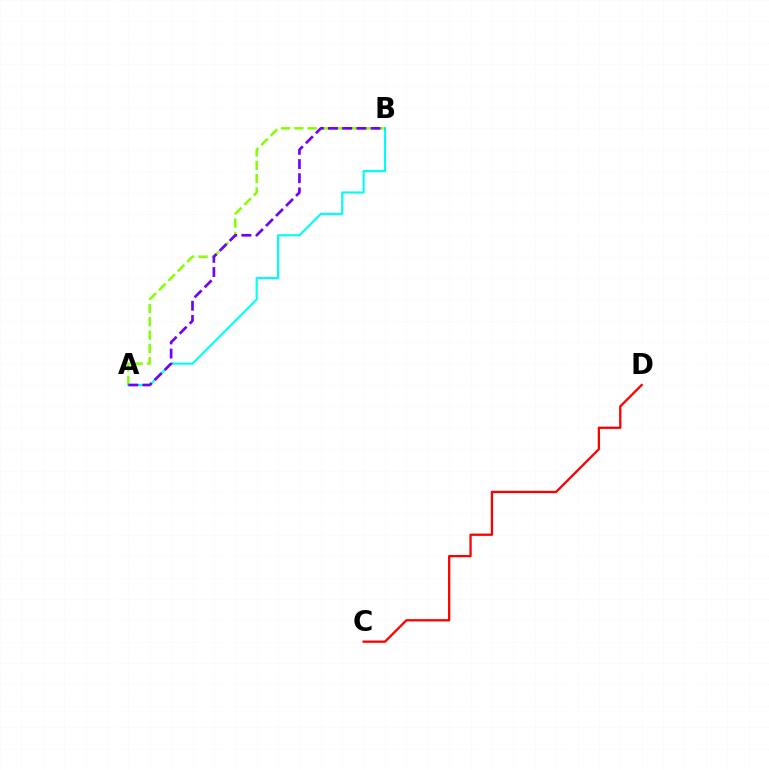{('A', 'B'): [{'color': '#84ff00', 'line_style': 'dashed', 'thickness': 1.81}, {'color': '#00fff6', 'line_style': 'solid', 'thickness': 1.55}, {'color': '#7200ff', 'line_style': 'dashed', 'thickness': 1.93}], ('C', 'D'): [{'color': '#ff0000', 'line_style': 'solid', 'thickness': 1.65}]}